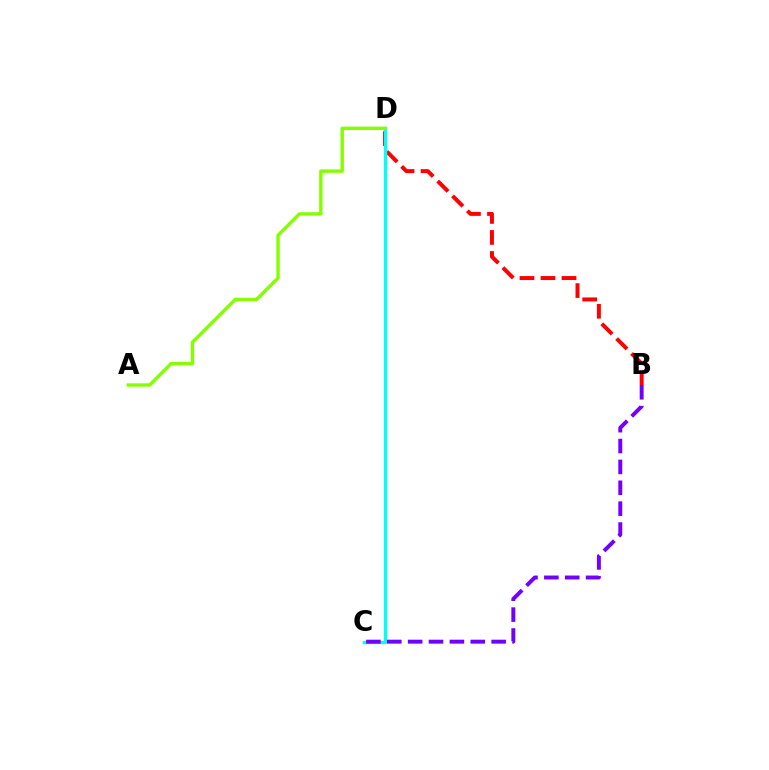{('B', 'D'): [{'color': '#ff0000', 'line_style': 'dashed', 'thickness': 2.86}], ('C', 'D'): [{'color': '#00fff6', 'line_style': 'solid', 'thickness': 2.4}], ('A', 'D'): [{'color': '#84ff00', 'line_style': 'solid', 'thickness': 2.45}], ('B', 'C'): [{'color': '#7200ff', 'line_style': 'dashed', 'thickness': 2.84}]}